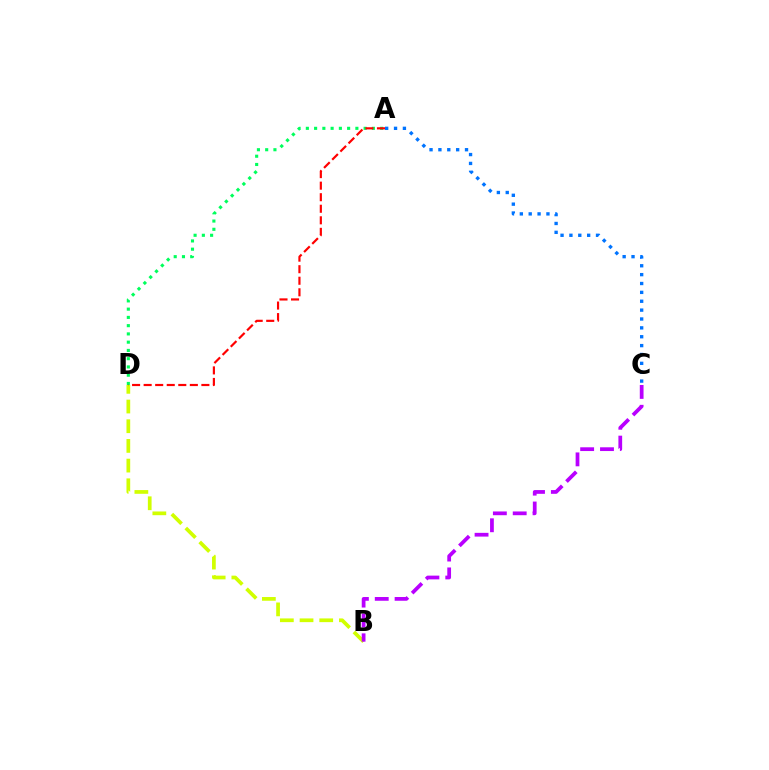{('B', 'D'): [{'color': '#d1ff00', 'line_style': 'dashed', 'thickness': 2.67}], ('B', 'C'): [{'color': '#b900ff', 'line_style': 'dashed', 'thickness': 2.7}], ('A', 'D'): [{'color': '#00ff5c', 'line_style': 'dotted', 'thickness': 2.24}, {'color': '#ff0000', 'line_style': 'dashed', 'thickness': 1.57}], ('A', 'C'): [{'color': '#0074ff', 'line_style': 'dotted', 'thickness': 2.41}]}